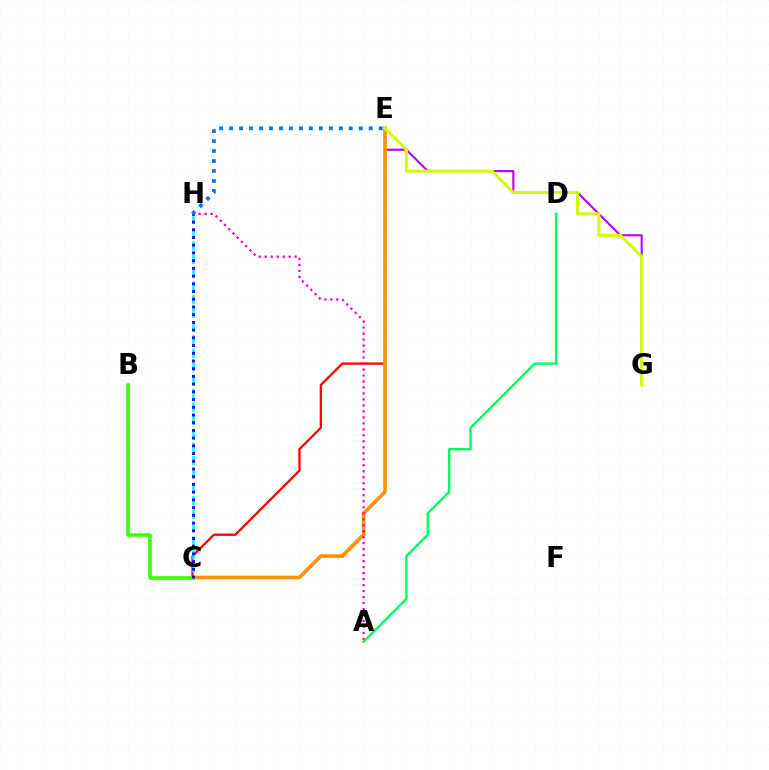{('C', 'E'): [{'color': '#ff0000', 'line_style': 'solid', 'thickness': 1.64}, {'color': '#ff9400', 'line_style': 'solid', 'thickness': 2.65}], ('E', 'G'): [{'color': '#b900ff', 'line_style': 'solid', 'thickness': 1.5}, {'color': '#d1ff00', 'line_style': 'solid', 'thickness': 2.17}], ('E', 'H'): [{'color': '#0074ff', 'line_style': 'dotted', 'thickness': 2.71}], ('B', 'C'): [{'color': '#3dff00', 'line_style': 'solid', 'thickness': 2.57}], ('C', 'H'): [{'color': '#00fff6', 'line_style': 'dashed', 'thickness': 1.82}, {'color': '#2500ff', 'line_style': 'dotted', 'thickness': 2.1}], ('A', 'H'): [{'color': '#ff00ac', 'line_style': 'dotted', 'thickness': 1.63}], ('A', 'D'): [{'color': '#00ff5c', 'line_style': 'solid', 'thickness': 1.72}]}